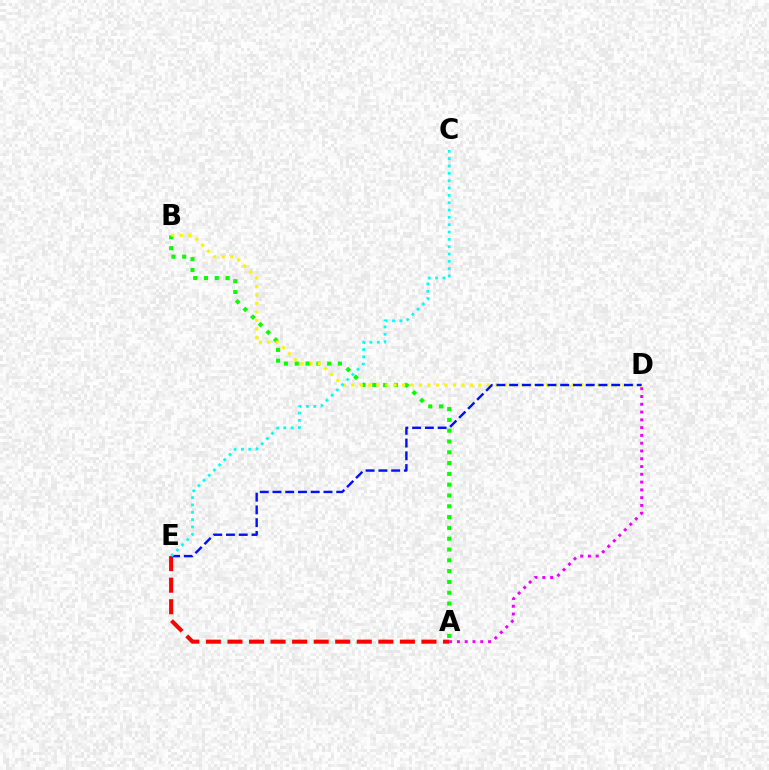{('A', 'B'): [{'color': '#08ff00', 'line_style': 'dotted', 'thickness': 2.94}], ('A', 'D'): [{'color': '#ee00ff', 'line_style': 'dotted', 'thickness': 2.11}], ('B', 'D'): [{'color': '#fcf500', 'line_style': 'dotted', 'thickness': 2.3}], ('A', 'E'): [{'color': '#ff0000', 'line_style': 'dashed', 'thickness': 2.93}], ('D', 'E'): [{'color': '#0010ff', 'line_style': 'dashed', 'thickness': 1.73}], ('C', 'E'): [{'color': '#00fff6', 'line_style': 'dotted', 'thickness': 1.99}]}